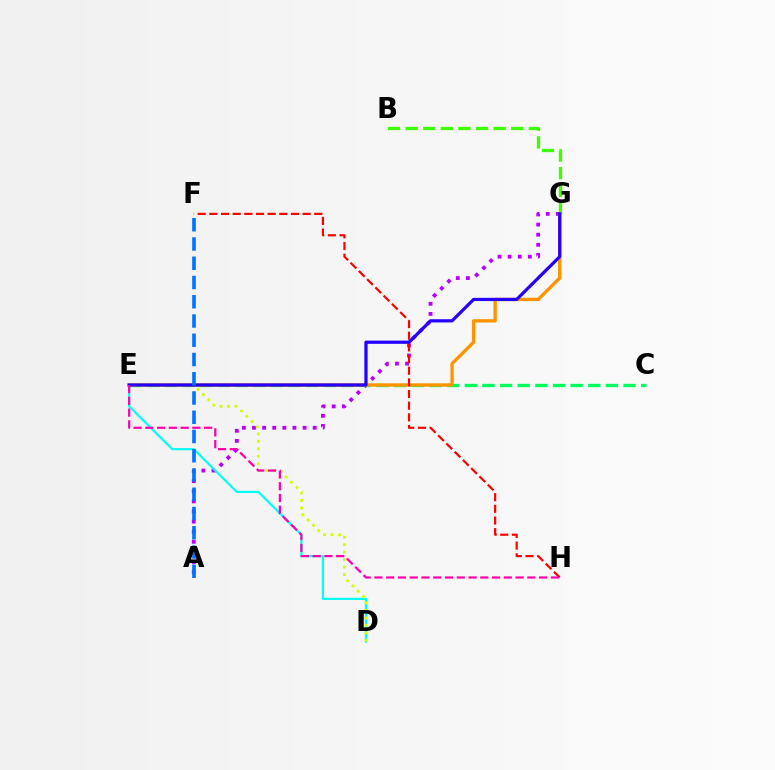{('A', 'G'): [{'color': '#b900ff', 'line_style': 'dotted', 'thickness': 2.75}], ('B', 'G'): [{'color': '#3dff00', 'line_style': 'dashed', 'thickness': 2.39}], ('C', 'E'): [{'color': '#00ff5c', 'line_style': 'dashed', 'thickness': 2.4}], ('D', 'E'): [{'color': '#00fff6', 'line_style': 'solid', 'thickness': 1.56}, {'color': '#d1ff00', 'line_style': 'dotted', 'thickness': 2.03}], ('E', 'G'): [{'color': '#ff9400', 'line_style': 'solid', 'thickness': 2.41}, {'color': '#2500ff', 'line_style': 'solid', 'thickness': 2.32}], ('F', 'H'): [{'color': '#ff0000', 'line_style': 'dashed', 'thickness': 1.58}], ('E', 'H'): [{'color': '#ff00ac', 'line_style': 'dashed', 'thickness': 1.6}], ('A', 'F'): [{'color': '#0074ff', 'line_style': 'dashed', 'thickness': 2.62}]}